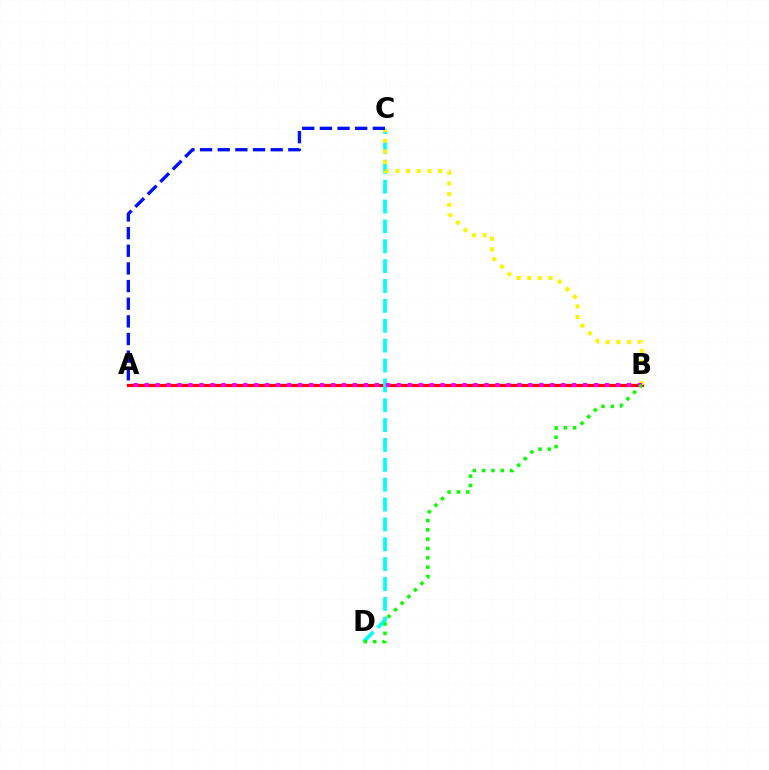{('A', 'B'): [{'color': '#ff0000', 'line_style': 'solid', 'thickness': 2.31}, {'color': '#ee00ff', 'line_style': 'dotted', 'thickness': 2.98}], ('C', 'D'): [{'color': '#00fff6', 'line_style': 'dashed', 'thickness': 2.7}], ('B', 'C'): [{'color': '#fcf500', 'line_style': 'dotted', 'thickness': 2.9}], ('A', 'C'): [{'color': '#0010ff', 'line_style': 'dashed', 'thickness': 2.4}], ('B', 'D'): [{'color': '#08ff00', 'line_style': 'dotted', 'thickness': 2.53}]}